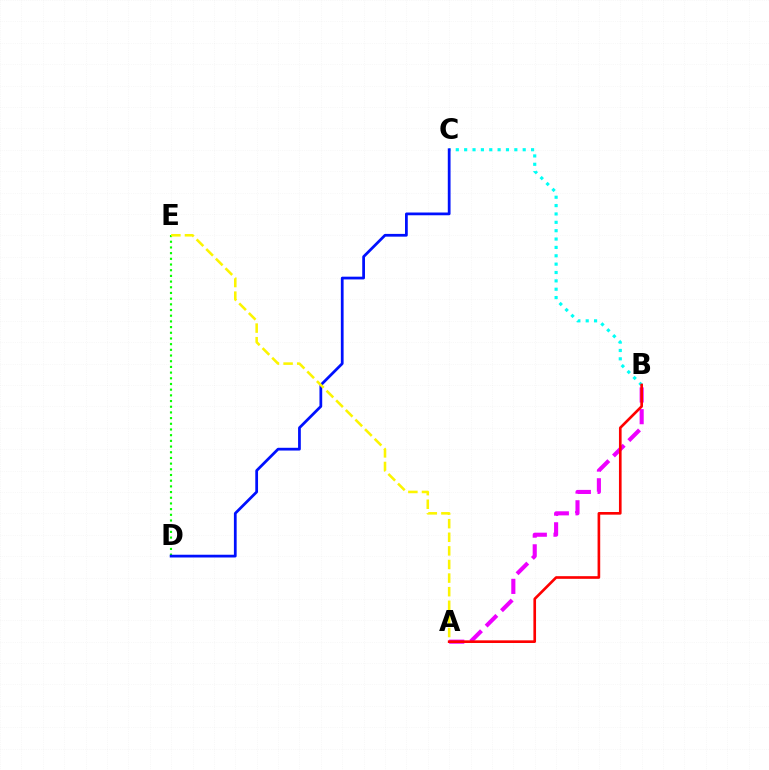{('D', 'E'): [{'color': '#08ff00', 'line_style': 'dotted', 'thickness': 1.55}], ('B', 'C'): [{'color': '#00fff6', 'line_style': 'dotted', 'thickness': 2.27}], ('A', 'B'): [{'color': '#ee00ff', 'line_style': 'dashed', 'thickness': 2.95}, {'color': '#ff0000', 'line_style': 'solid', 'thickness': 1.91}], ('C', 'D'): [{'color': '#0010ff', 'line_style': 'solid', 'thickness': 1.98}], ('A', 'E'): [{'color': '#fcf500', 'line_style': 'dashed', 'thickness': 1.85}]}